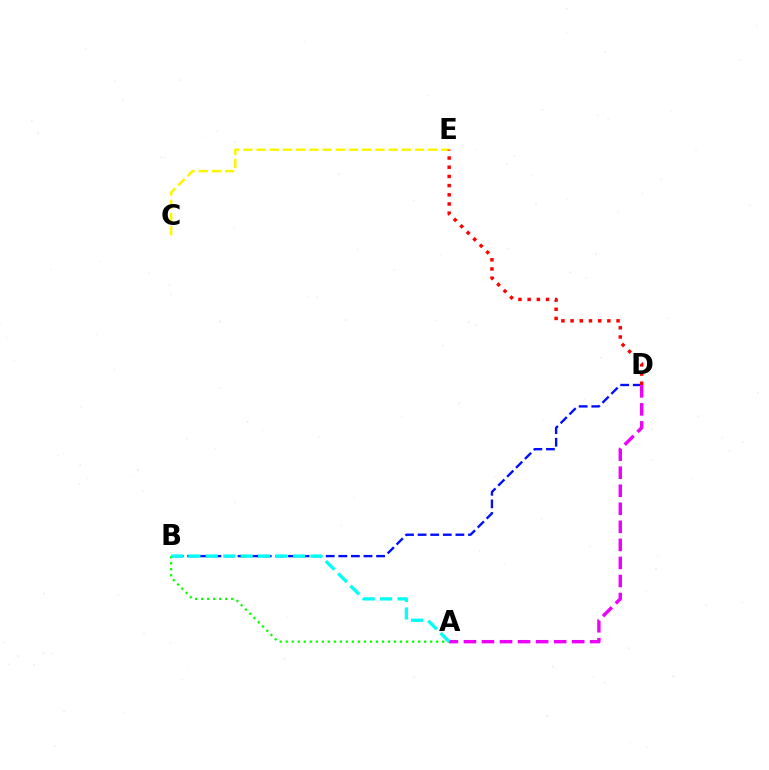{('B', 'D'): [{'color': '#0010ff', 'line_style': 'dashed', 'thickness': 1.71}], ('A', 'B'): [{'color': '#08ff00', 'line_style': 'dotted', 'thickness': 1.63}, {'color': '#00fff6', 'line_style': 'dashed', 'thickness': 2.37}], ('A', 'D'): [{'color': '#ee00ff', 'line_style': 'dashed', 'thickness': 2.45}], ('C', 'E'): [{'color': '#fcf500', 'line_style': 'dashed', 'thickness': 1.79}], ('D', 'E'): [{'color': '#ff0000', 'line_style': 'dotted', 'thickness': 2.5}]}